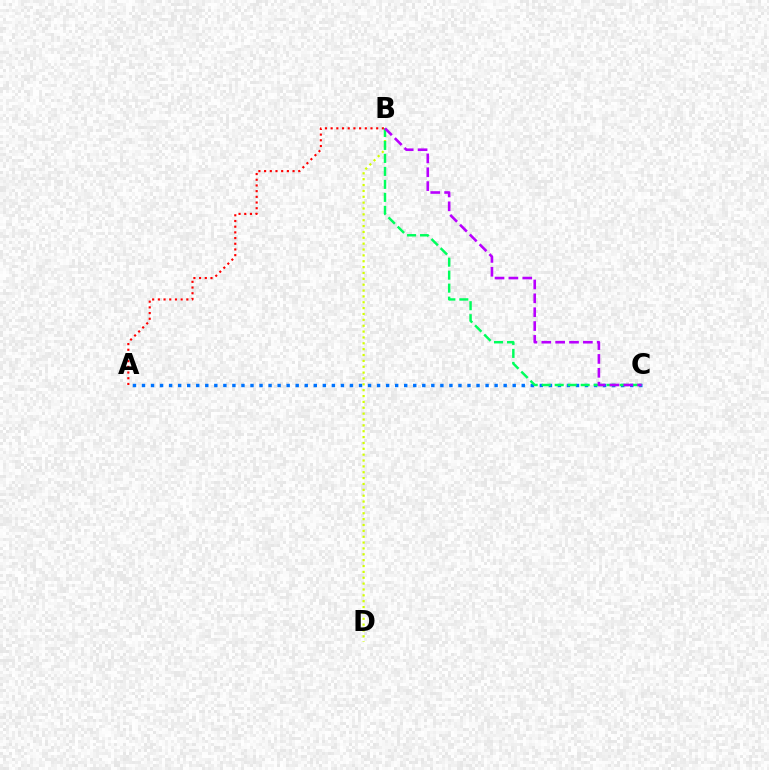{('B', 'D'): [{'color': '#d1ff00', 'line_style': 'dotted', 'thickness': 1.59}], ('A', 'B'): [{'color': '#ff0000', 'line_style': 'dotted', 'thickness': 1.55}], ('A', 'C'): [{'color': '#0074ff', 'line_style': 'dotted', 'thickness': 2.46}], ('B', 'C'): [{'color': '#00ff5c', 'line_style': 'dashed', 'thickness': 1.76}, {'color': '#b900ff', 'line_style': 'dashed', 'thickness': 1.88}]}